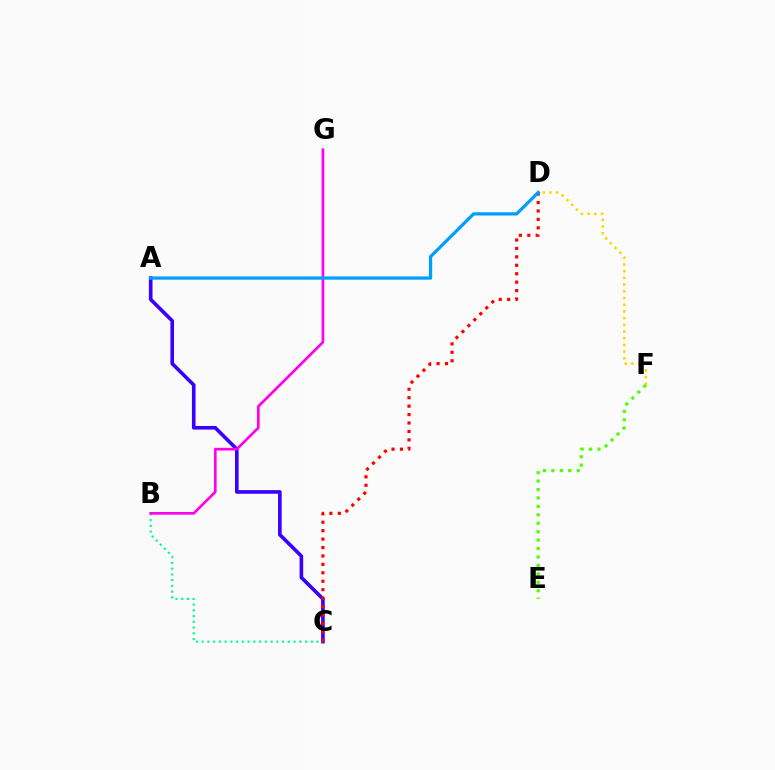{('A', 'C'): [{'color': '#3700ff', 'line_style': 'solid', 'thickness': 2.61}], ('B', 'C'): [{'color': '#00ff86', 'line_style': 'dotted', 'thickness': 1.56}], ('E', 'F'): [{'color': '#4fff00', 'line_style': 'dotted', 'thickness': 2.29}], ('D', 'F'): [{'color': '#ffd500', 'line_style': 'dotted', 'thickness': 1.82}], ('B', 'G'): [{'color': '#ff00ed', 'line_style': 'solid', 'thickness': 1.93}], ('C', 'D'): [{'color': '#ff0000', 'line_style': 'dotted', 'thickness': 2.29}], ('A', 'D'): [{'color': '#009eff', 'line_style': 'solid', 'thickness': 2.34}]}